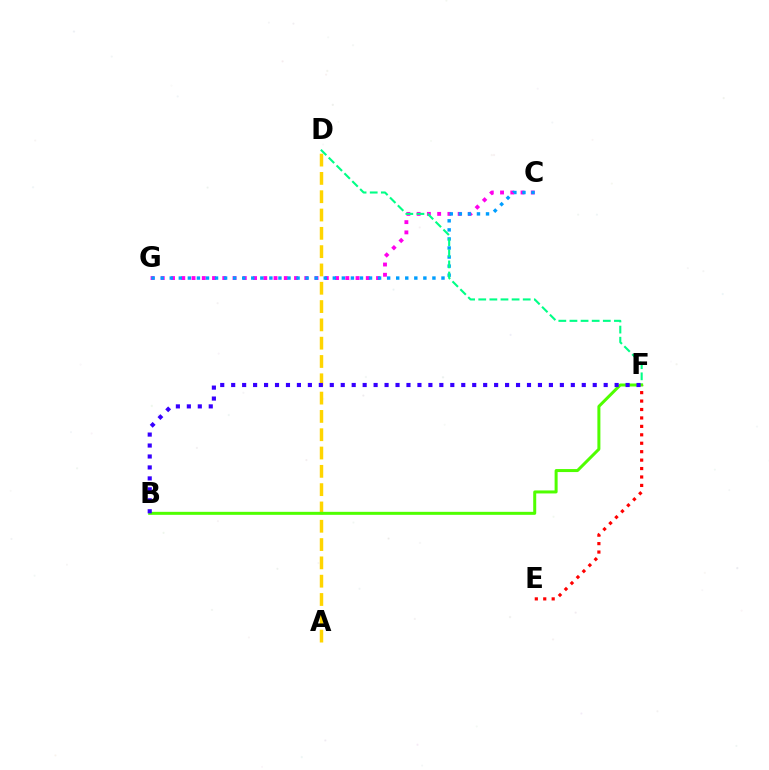{('A', 'D'): [{'color': '#ffd500', 'line_style': 'dashed', 'thickness': 2.49}], ('C', 'G'): [{'color': '#ff00ed', 'line_style': 'dotted', 'thickness': 2.78}, {'color': '#009eff', 'line_style': 'dotted', 'thickness': 2.46}], ('D', 'F'): [{'color': '#00ff86', 'line_style': 'dashed', 'thickness': 1.51}], ('E', 'F'): [{'color': '#ff0000', 'line_style': 'dotted', 'thickness': 2.29}], ('B', 'F'): [{'color': '#4fff00', 'line_style': 'solid', 'thickness': 2.16}, {'color': '#3700ff', 'line_style': 'dotted', 'thickness': 2.98}]}